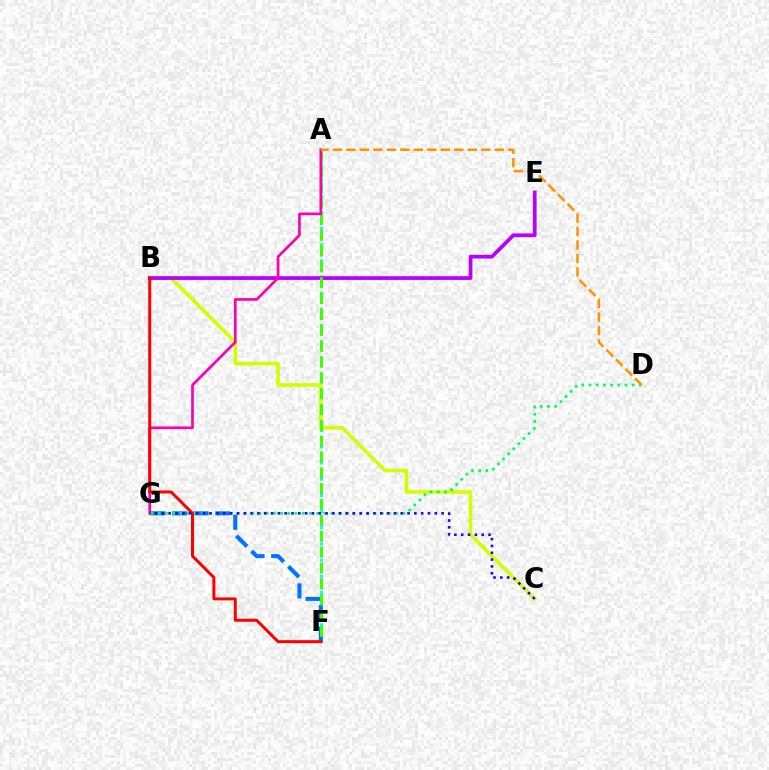{('A', 'F'): [{'color': '#00fff6', 'line_style': 'dotted', 'thickness': 2.2}, {'color': '#3dff00', 'line_style': 'dashed', 'thickness': 2.15}], ('F', 'G'): [{'color': '#0074ff', 'line_style': 'dashed', 'thickness': 2.93}], ('B', 'C'): [{'color': '#d1ff00', 'line_style': 'solid', 'thickness': 2.57}], ('B', 'E'): [{'color': '#b900ff', 'line_style': 'solid', 'thickness': 2.7}], ('A', 'G'): [{'color': '#ff00ac', 'line_style': 'solid', 'thickness': 1.94}], ('D', 'G'): [{'color': '#00ff5c', 'line_style': 'dotted', 'thickness': 1.95}], ('A', 'D'): [{'color': '#ff9400', 'line_style': 'dashed', 'thickness': 1.83}], ('B', 'F'): [{'color': '#ff0000', 'line_style': 'solid', 'thickness': 2.15}], ('C', 'G'): [{'color': '#2500ff', 'line_style': 'dotted', 'thickness': 1.85}]}